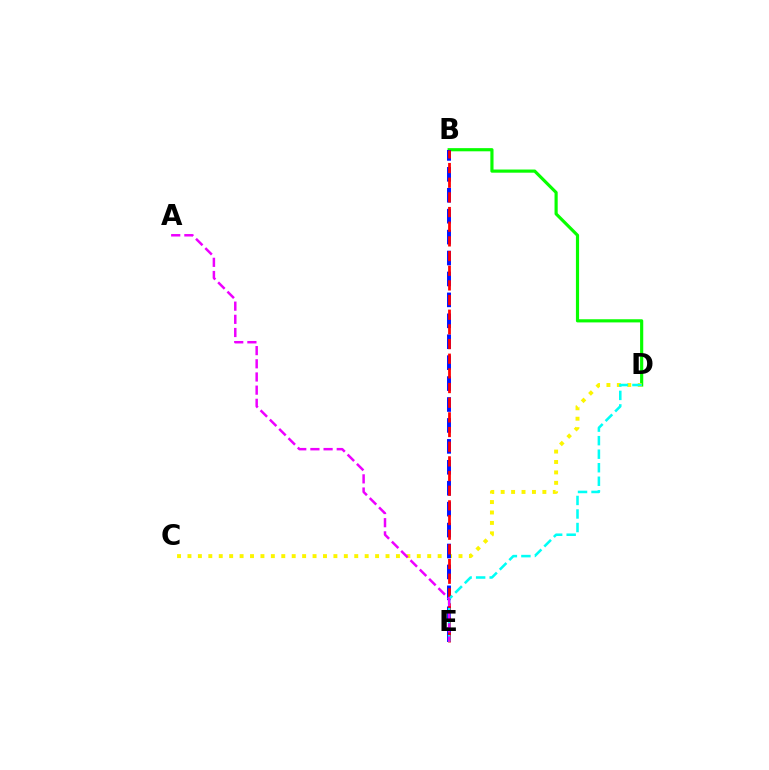{('B', 'D'): [{'color': '#08ff00', 'line_style': 'solid', 'thickness': 2.28}], ('C', 'D'): [{'color': '#fcf500', 'line_style': 'dotted', 'thickness': 2.83}], ('B', 'E'): [{'color': '#0010ff', 'line_style': 'dashed', 'thickness': 2.84}, {'color': '#ff0000', 'line_style': 'dashed', 'thickness': 1.99}], ('D', 'E'): [{'color': '#00fff6', 'line_style': 'dashed', 'thickness': 1.84}], ('A', 'E'): [{'color': '#ee00ff', 'line_style': 'dashed', 'thickness': 1.79}]}